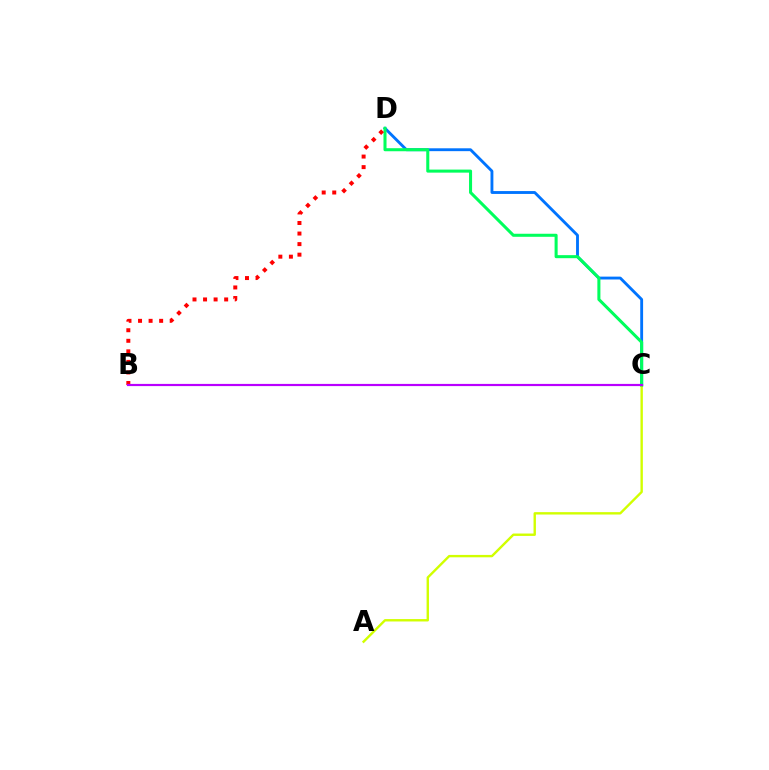{('C', 'D'): [{'color': '#0074ff', 'line_style': 'solid', 'thickness': 2.06}, {'color': '#00ff5c', 'line_style': 'solid', 'thickness': 2.19}], ('A', 'C'): [{'color': '#d1ff00', 'line_style': 'solid', 'thickness': 1.72}], ('B', 'D'): [{'color': '#ff0000', 'line_style': 'dotted', 'thickness': 2.87}], ('B', 'C'): [{'color': '#b900ff', 'line_style': 'solid', 'thickness': 1.58}]}